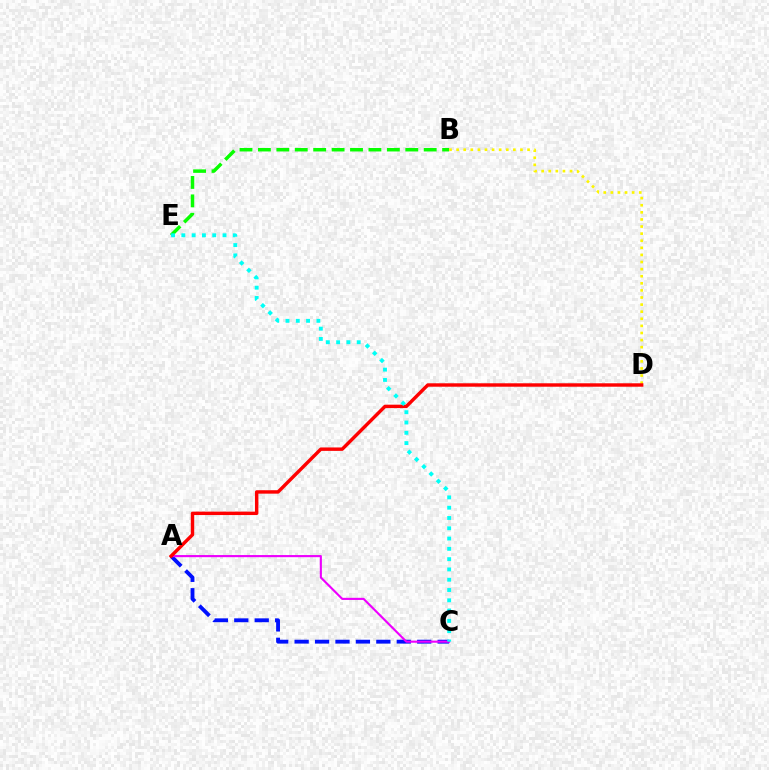{('A', 'C'): [{'color': '#0010ff', 'line_style': 'dashed', 'thickness': 2.78}, {'color': '#ee00ff', 'line_style': 'solid', 'thickness': 1.53}], ('B', 'E'): [{'color': '#08ff00', 'line_style': 'dashed', 'thickness': 2.5}], ('B', 'D'): [{'color': '#fcf500', 'line_style': 'dotted', 'thickness': 1.93}], ('A', 'D'): [{'color': '#ff0000', 'line_style': 'solid', 'thickness': 2.46}], ('C', 'E'): [{'color': '#00fff6', 'line_style': 'dotted', 'thickness': 2.8}]}